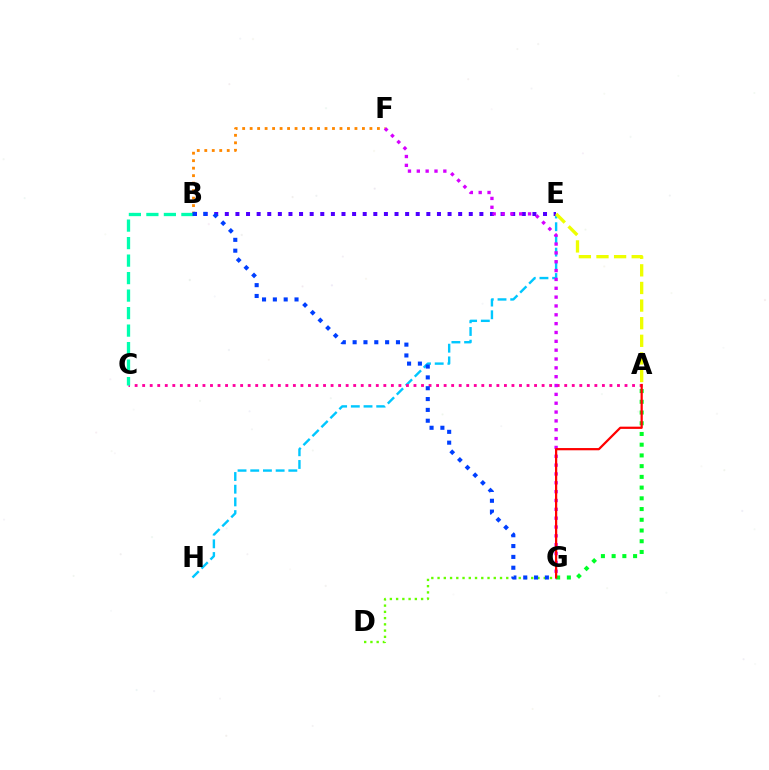{('A', 'G'): [{'color': '#00ff27', 'line_style': 'dotted', 'thickness': 2.91}, {'color': '#ff0000', 'line_style': 'solid', 'thickness': 1.61}], ('B', 'F'): [{'color': '#ff8800', 'line_style': 'dotted', 'thickness': 2.03}], ('E', 'H'): [{'color': '#00c7ff', 'line_style': 'dashed', 'thickness': 1.73}], ('D', 'G'): [{'color': '#66ff00', 'line_style': 'dotted', 'thickness': 1.7}], ('B', 'E'): [{'color': '#4f00ff', 'line_style': 'dotted', 'thickness': 2.88}], ('A', 'C'): [{'color': '#ff00a0', 'line_style': 'dotted', 'thickness': 2.05}], ('A', 'E'): [{'color': '#eeff00', 'line_style': 'dashed', 'thickness': 2.39}], ('F', 'G'): [{'color': '#d600ff', 'line_style': 'dotted', 'thickness': 2.4}], ('B', 'C'): [{'color': '#00ffaf', 'line_style': 'dashed', 'thickness': 2.38}], ('B', 'G'): [{'color': '#003fff', 'line_style': 'dotted', 'thickness': 2.94}]}